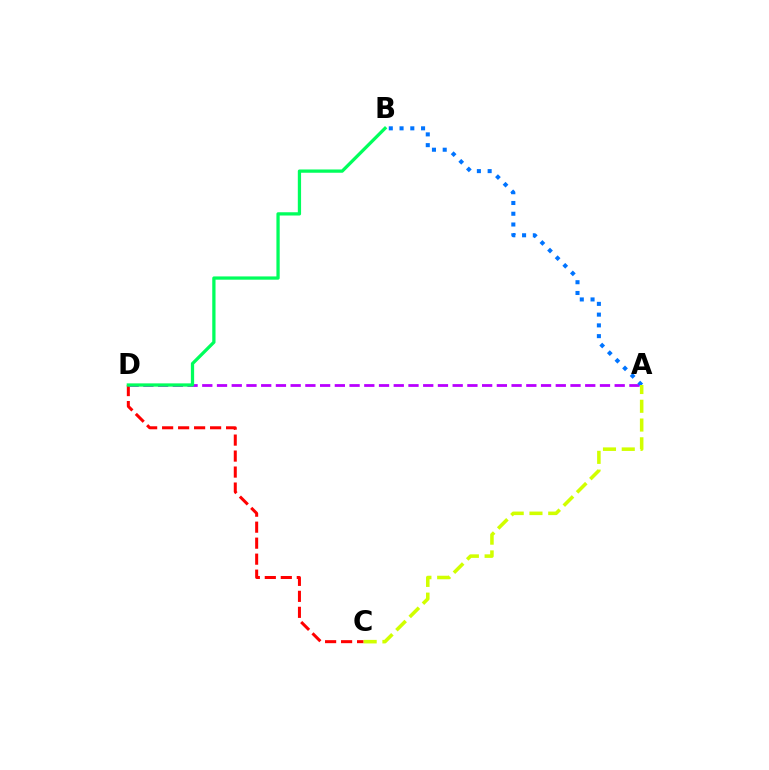{('C', 'D'): [{'color': '#ff0000', 'line_style': 'dashed', 'thickness': 2.17}], ('A', 'D'): [{'color': '#b900ff', 'line_style': 'dashed', 'thickness': 2.0}], ('A', 'B'): [{'color': '#0074ff', 'line_style': 'dotted', 'thickness': 2.92}], ('B', 'D'): [{'color': '#00ff5c', 'line_style': 'solid', 'thickness': 2.35}], ('A', 'C'): [{'color': '#d1ff00', 'line_style': 'dashed', 'thickness': 2.55}]}